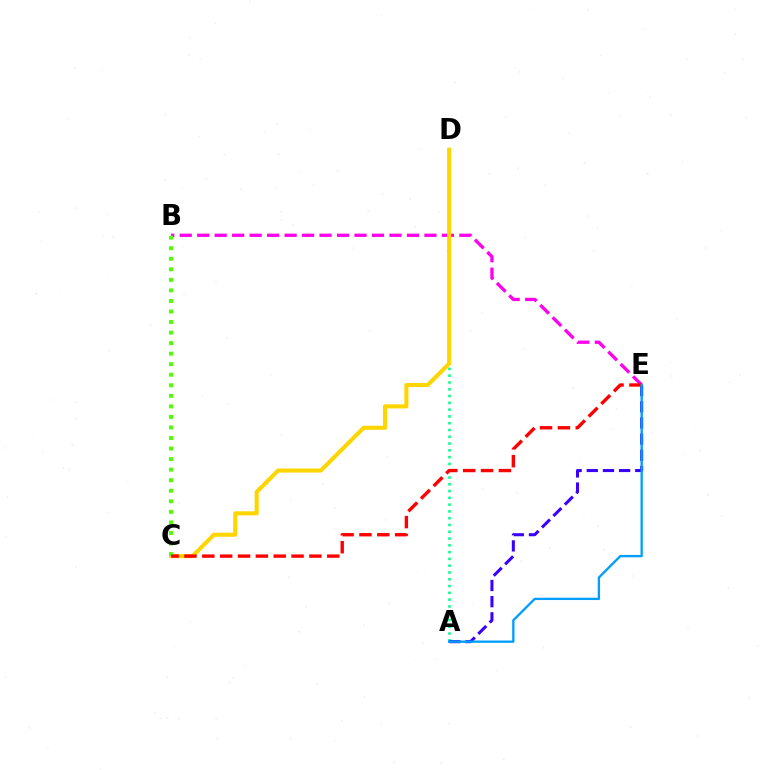{('A', 'D'): [{'color': '#00ff86', 'line_style': 'dotted', 'thickness': 1.84}], ('B', 'E'): [{'color': '#ff00ed', 'line_style': 'dashed', 'thickness': 2.37}], ('C', 'D'): [{'color': '#ffd500', 'line_style': 'solid', 'thickness': 2.95}], ('A', 'E'): [{'color': '#3700ff', 'line_style': 'dashed', 'thickness': 2.19}, {'color': '#009eff', 'line_style': 'solid', 'thickness': 1.67}], ('B', 'C'): [{'color': '#4fff00', 'line_style': 'dotted', 'thickness': 2.86}], ('C', 'E'): [{'color': '#ff0000', 'line_style': 'dashed', 'thickness': 2.43}]}